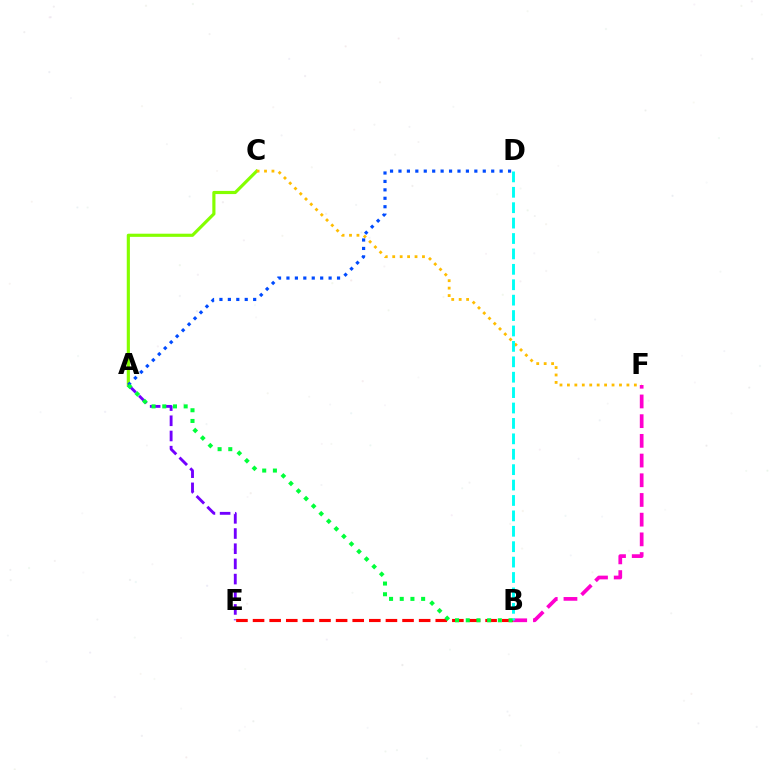{('A', 'C'): [{'color': '#84ff00', 'line_style': 'solid', 'thickness': 2.27}], ('A', 'E'): [{'color': '#7200ff', 'line_style': 'dashed', 'thickness': 2.06}], ('B', 'E'): [{'color': '#ff0000', 'line_style': 'dashed', 'thickness': 2.26}], ('C', 'F'): [{'color': '#ffbd00', 'line_style': 'dotted', 'thickness': 2.02}], ('B', 'F'): [{'color': '#ff00cf', 'line_style': 'dashed', 'thickness': 2.68}], ('A', 'D'): [{'color': '#004bff', 'line_style': 'dotted', 'thickness': 2.29}], ('B', 'D'): [{'color': '#00fff6', 'line_style': 'dashed', 'thickness': 2.09}], ('A', 'B'): [{'color': '#00ff39', 'line_style': 'dotted', 'thickness': 2.91}]}